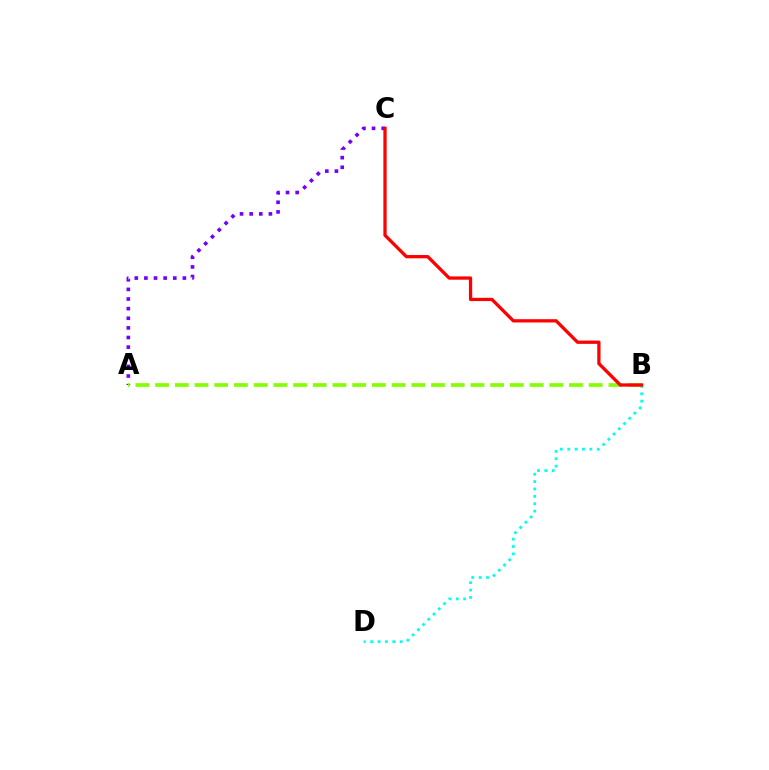{('B', 'D'): [{'color': '#00fff6', 'line_style': 'dotted', 'thickness': 2.0}], ('A', 'C'): [{'color': '#7200ff', 'line_style': 'dotted', 'thickness': 2.62}], ('A', 'B'): [{'color': '#84ff00', 'line_style': 'dashed', 'thickness': 2.68}], ('B', 'C'): [{'color': '#ff0000', 'line_style': 'solid', 'thickness': 2.36}]}